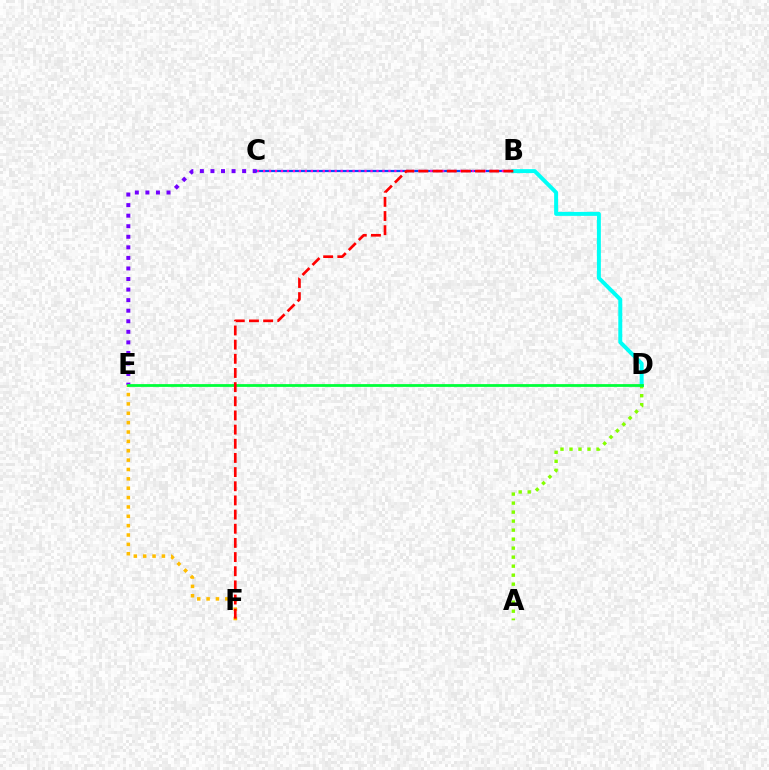{('C', 'E'): [{'color': '#7200ff', 'line_style': 'dotted', 'thickness': 2.87}], ('B', 'C'): [{'color': '#004bff', 'line_style': 'solid', 'thickness': 1.6}, {'color': '#ff00cf', 'line_style': 'dotted', 'thickness': 1.62}], ('A', 'D'): [{'color': '#84ff00', 'line_style': 'dotted', 'thickness': 2.45}], ('B', 'D'): [{'color': '#00fff6', 'line_style': 'solid', 'thickness': 2.85}], ('E', 'F'): [{'color': '#ffbd00', 'line_style': 'dotted', 'thickness': 2.54}], ('D', 'E'): [{'color': '#00ff39', 'line_style': 'solid', 'thickness': 2.0}], ('B', 'F'): [{'color': '#ff0000', 'line_style': 'dashed', 'thickness': 1.92}]}